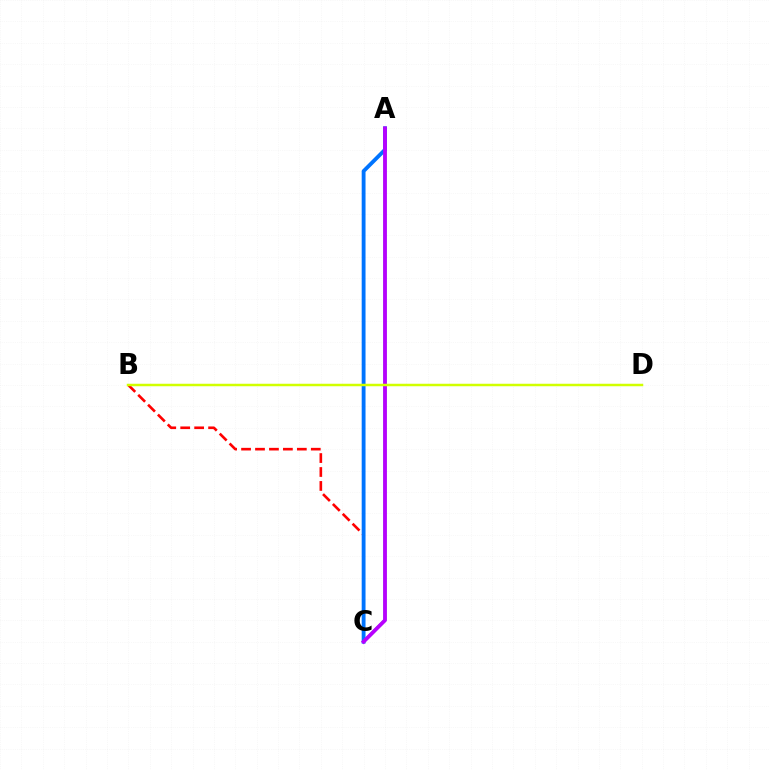{('B', 'C'): [{'color': '#ff0000', 'line_style': 'dashed', 'thickness': 1.89}], ('A', 'C'): [{'color': '#00ff5c', 'line_style': 'solid', 'thickness': 2.14}, {'color': '#0074ff', 'line_style': 'solid', 'thickness': 2.77}, {'color': '#b900ff', 'line_style': 'solid', 'thickness': 2.72}], ('B', 'D'): [{'color': '#d1ff00', 'line_style': 'solid', 'thickness': 1.79}]}